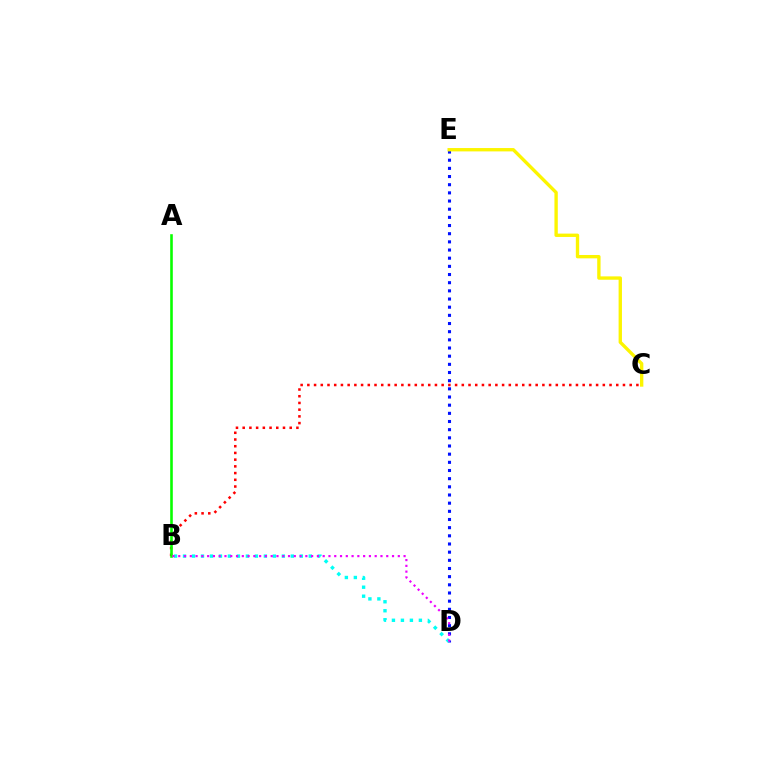{('D', 'E'): [{'color': '#0010ff', 'line_style': 'dotted', 'thickness': 2.22}], ('B', 'C'): [{'color': '#ff0000', 'line_style': 'dotted', 'thickness': 1.82}], ('A', 'B'): [{'color': '#08ff00', 'line_style': 'solid', 'thickness': 1.87}], ('C', 'E'): [{'color': '#fcf500', 'line_style': 'solid', 'thickness': 2.41}], ('B', 'D'): [{'color': '#00fff6', 'line_style': 'dotted', 'thickness': 2.44}, {'color': '#ee00ff', 'line_style': 'dotted', 'thickness': 1.57}]}